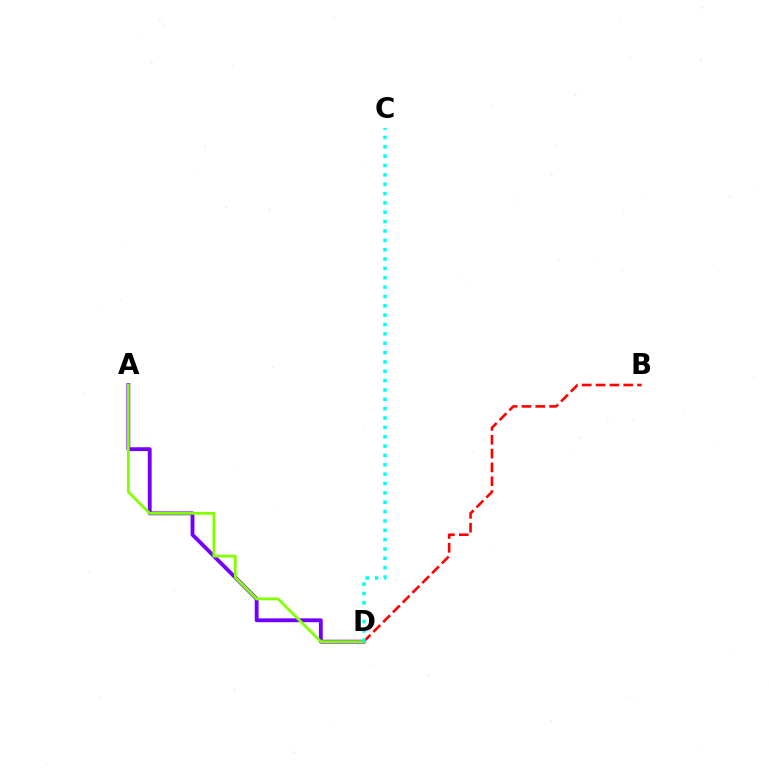{('B', 'D'): [{'color': '#ff0000', 'line_style': 'dashed', 'thickness': 1.88}], ('A', 'D'): [{'color': '#7200ff', 'line_style': 'solid', 'thickness': 2.77}, {'color': '#84ff00', 'line_style': 'solid', 'thickness': 2.02}], ('C', 'D'): [{'color': '#00fff6', 'line_style': 'dotted', 'thickness': 2.54}]}